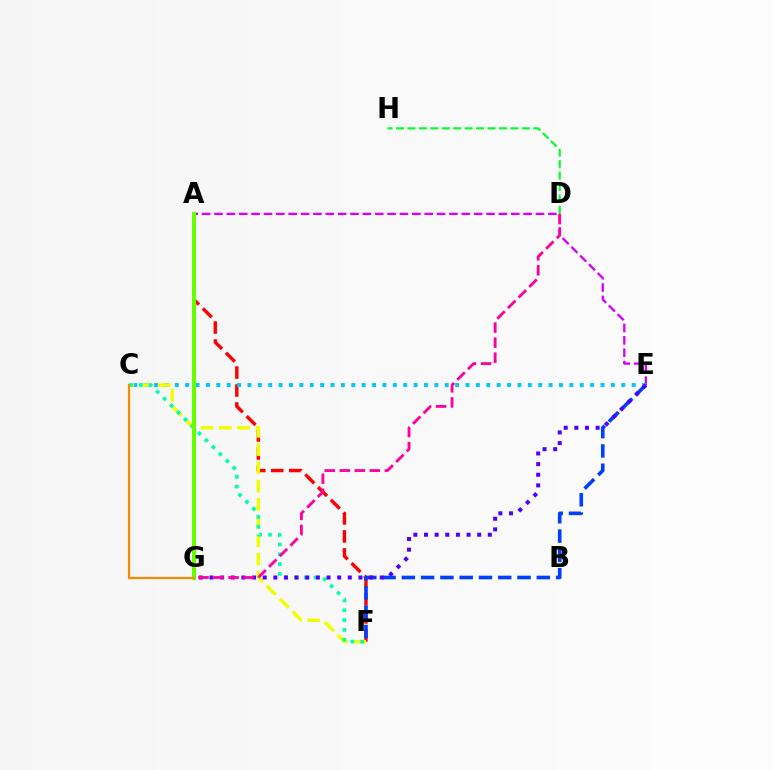{('A', 'F'): [{'color': '#ff0000', 'line_style': 'dashed', 'thickness': 2.44}], ('A', 'E'): [{'color': '#d600ff', 'line_style': 'dashed', 'thickness': 1.68}], ('C', 'E'): [{'color': '#00c7ff', 'line_style': 'dotted', 'thickness': 2.82}], ('C', 'F'): [{'color': '#eeff00', 'line_style': 'dashed', 'thickness': 2.48}, {'color': '#00ffaf', 'line_style': 'dotted', 'thickness': 2.67}], ('E', 'F'): [{'color': '#003fff', 'line_style': 'dashed', 'thickness': 2.62}], ('E', 'G'): [{'color': '#4f00ff', 'line_style': 'dotted', 'thickness': 2.89}], ('D', 'G'): [{'color': '#ff00a0', 'line_style': 'dashed', 'thickness': 2.04}], ('D', 'H'): [{'color': '#00ff27', 'line_style': 'dashed', 'thickness': 1.55}], ('A', 'G'): [{'color': '#66ff00', 'line_style': 'solid', 'thickness': 2.91}], ('C', 'G'): [{'color': '#ff8800', 'line_style': 'solid', 'thickness': 1.58}]}